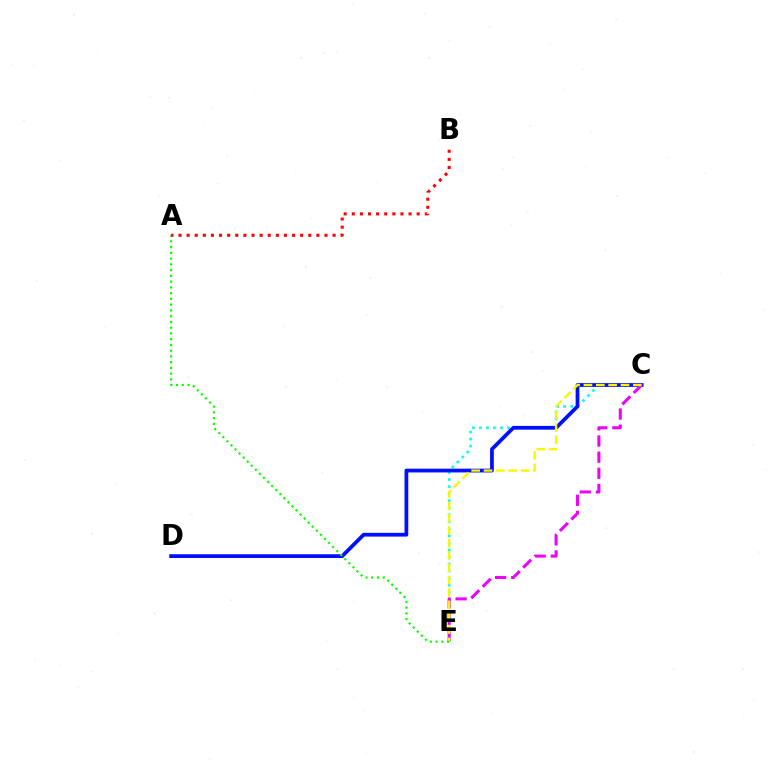{('C', 'E'): [{'color': '#00fff6', 'line_style': 'dotted', 'thickness': 1.91}, {'color': '#ee00ff', 'line_style': 'dashed', 'thickness': 2.19}, {'color': '#fcf500', 'line_style': 'dashed', 'thickness': 1.68}], ('C', 'D'): [{'color': '#0010ff', 'line_style': 'solid', 'thickness': 2.71}], ('A', 'E'): [{'color': '#08ff00', 'line_style': 'dotted', 'thickness': 1.56}], ('A', 'B'): [{'color': '#ff0000', 'line_style': 'dotted', 'thickness': 2.2}]}